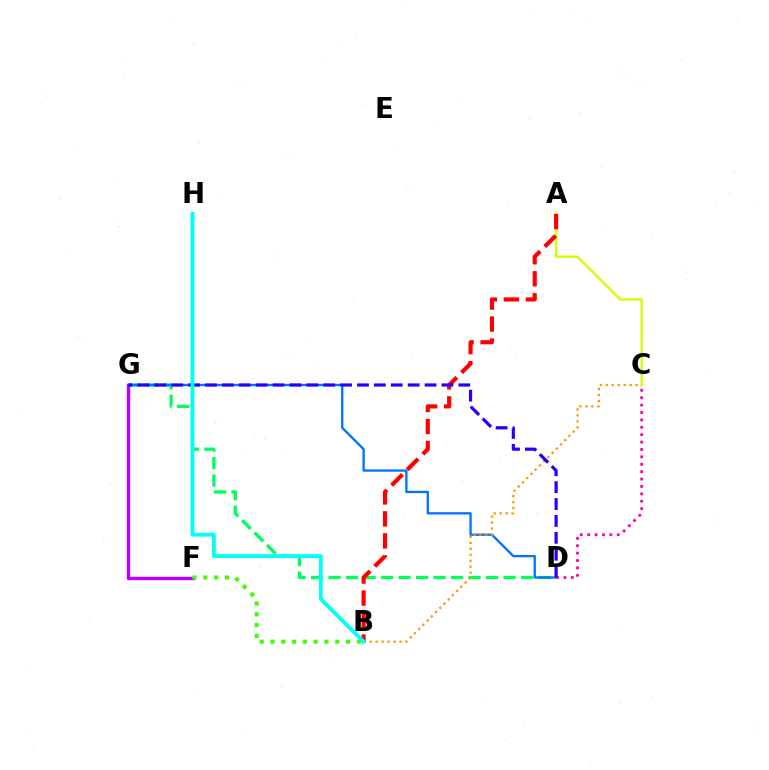{('D', 'G'): [{'color': '#00ff5c', 'line_style': 'dashed', 'thickness': 2.38}, {'color': '#0074ff', 'line_style': 'solid', 'thickness': 1.68}, {'color': '#2500ff', 'line_style': 'dashed', 'thickness': 2.29}], ('F', 'G'): [{'color': '#b900ff', 'line_style': 'solid', 'thickness': 2.46}], ('B', 'F'): [{'color': '#3dff00', 'line_style': 'dotted', 'thickness': 2.93}], ('C', 'D'): [{'color': '#ff00ac', 'line_style': 'dotted', 'thickness': 2.01}], ('A', 'C'): [{'color': '#d1ff00', 'line_style': 'solid', 'thickness': 1.71}], ('A', 'B'): [{'color': '#ff0000', 'line_style': 'dashed', 'thickness': 2.99}], ('B', 'C'): [{'color': '#ff9400', 'line_style': 'dotted', 'thickness': 1.62}], ('B', 'H'): [{'color': '#00fff6', 'line_style': 'solid', 'thickness': 2.76}]}